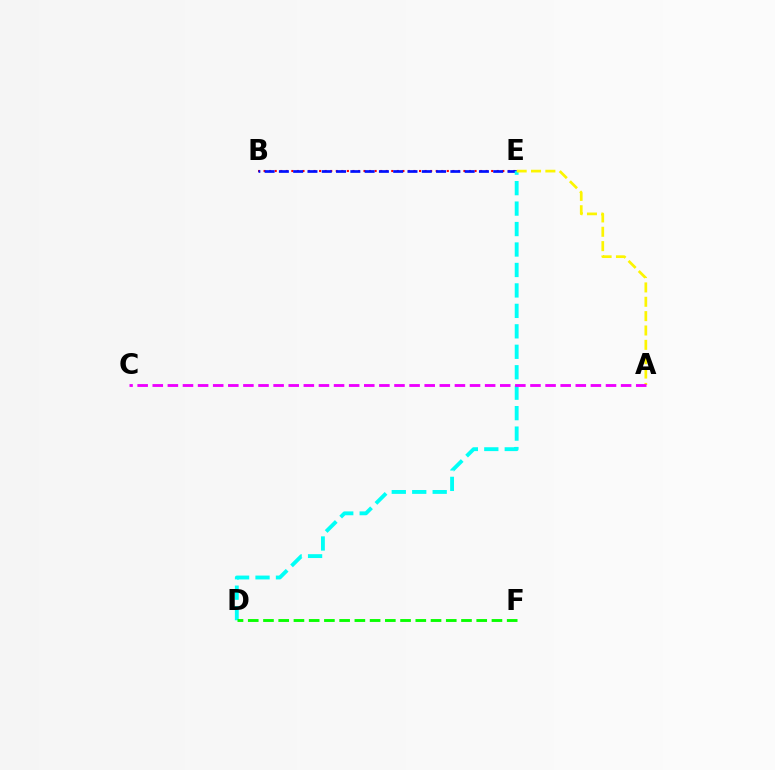{('B', 'E'): [{'color': '#ff0000', 'line_style': 'dotted', 'thickness': 1.51}, {'color': '#0010ff', 'line_style': 'dashed', 'thickness': 1.94}], ('D', 'E'): [{'color': '#00fff6', 'line_style': 'dashed', 'thickness': 2.78}], ('A', 'E'): [{'color': '#fcf500', 'line_style': 'dashed', 'thickness': 1.95}], ('A', 'C'): [{'color': '#ee00ff', 'line_style': 'dashed', 'thickness': 2.05}], ('D', 'F'): [{'color': '#08ff00', 'line_style': 'dashed', 'thickness': 2.07}]}